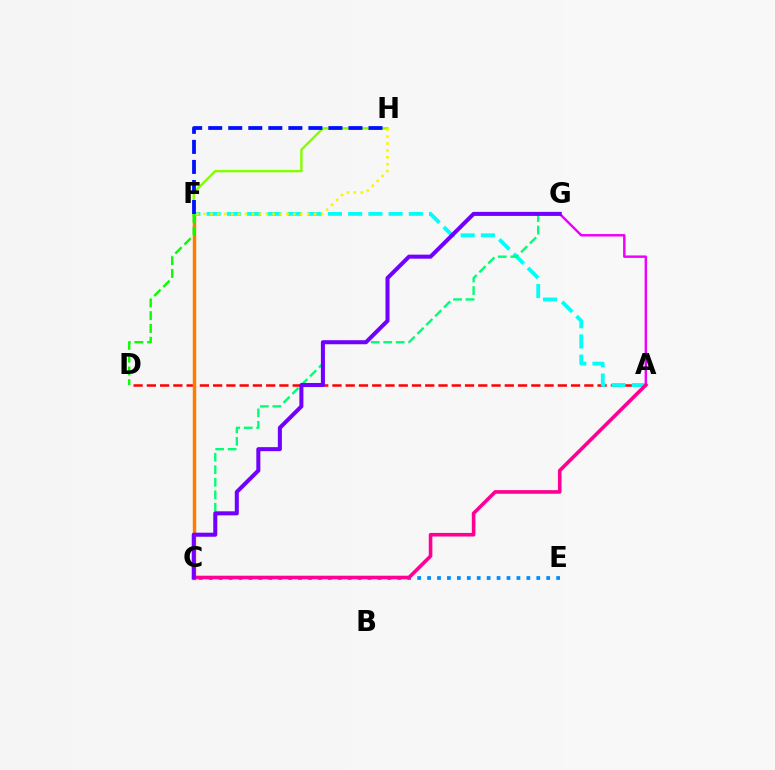{('A', 'D'): [{'color': '#ff0000', 'line_style': 'dashed', 'thickness': 1.8}], ('A', 'G'): [{'color': '#ee00ff', 'line_style': 'solid', 'thickness': 1.77}], ('F', 'H'): [{'color': '#84ff00', 'line_style': 'solid', 'thickness': 1.73}, {'color': '#fcf500', 'line_style': 'dotted', 'thickness': 1.88}, {'color': '#0010ff', 'line_style': 'dashed', 'thickness': 2.72}], ('C', 'F'): [{'color': '#ff7c00', 'line_style': 'solid', 'thickness': 2.5}], ('A', 'F'): [{'color': '#00fff6', 'line_style': 'dashed', 'thickness': 2.75}], ('D', 'F'): [{'color': '#08ff00', 'line_style': 'dashed', 'thickness': 1.74}], ('C', 'E'): [{'color': '#008cff', 'line_style': 'dotted', 'thickness': 2.7}], ('C', 'G'): [{'color': '#00ff74', 'line_style': 'dashed', 'thickness': 1.7}, {'color': '#7200ff', 'line_style': 'solid', 'thickness': 2.91}], ('A', 'C'): [{'color': '#ff0094', 'line_style': 'solid', 'thickness': 2.6}]}